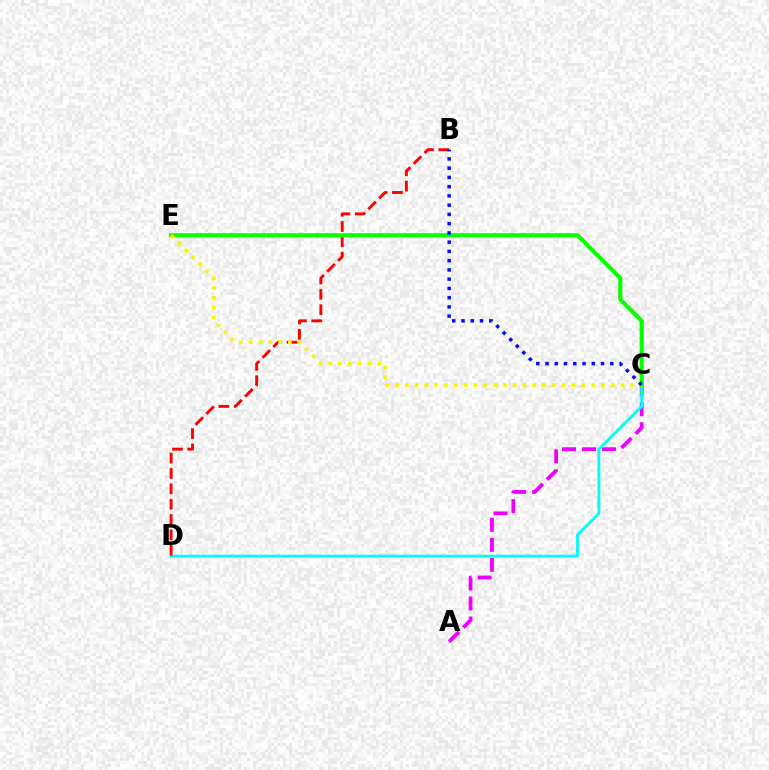{('A', 'C'): [{'color': '#ee00ff', 'line_style': 'dashed', 'thickness': 2.72}], ('C', 'D'): [{'color': '#00fff6', 'line_style': 'solid', 'thickness': 2.02}], ('B', 'D'): [{'color': '#ff0000', 'line_style': 'dashed', 'thickness': 2.08}], ('C', 'E'): [{'color': '#08ff00', 'line_style': 'solid', 'thickness': 2.95}, {'color': '#fcf500', 'line_style': 'dotted', 'thickness': 2.66}], ('B', 'C'): [{'color': '#0010ff', 'line_style': 'dotted', 'thickness': 2.51}]}